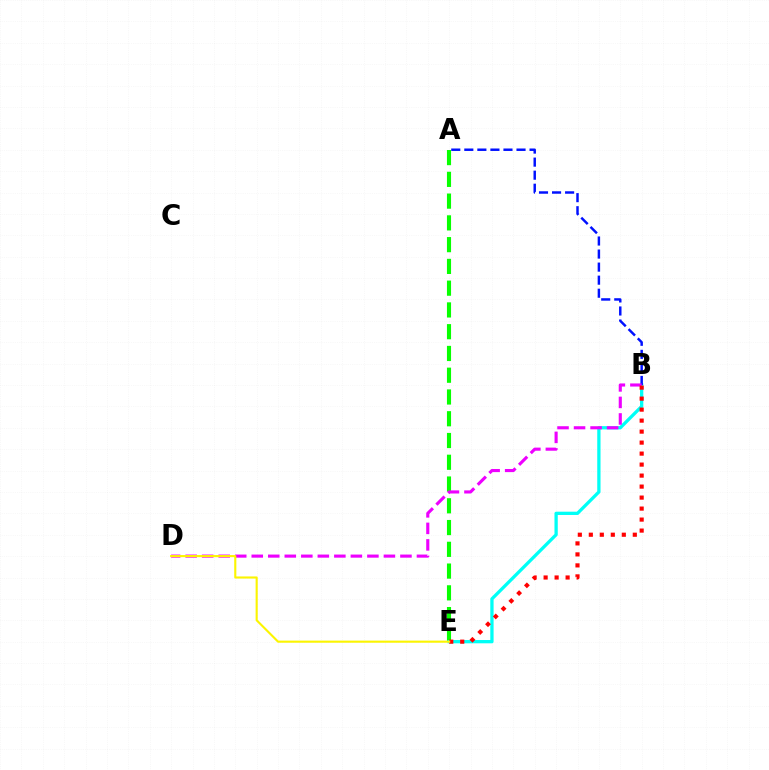{('A', 'E'): [{'color': '#08ff00', 'line_style': 'dashed', 'thickness': 2.96}], ('B', 'E'): [{'color': '#00fff6', 'line_style': 'solid', 'thickness': 2.37}, {'color': '#ff0000', 'line_style': 'dotted', 'thickness': 2.99}], ('A', 'B'): [{'color': '#0010ff', 'line_style': 'dashed', 'thickness': 1.77}], ('B', 'D'): [{'color': '#ee00ff', 'line_style': 'dashed', 'thickness': 2.24}], ('D', 'E'): [{'color': '#fcf500', 'line_style': 'solid', 'thickness': 1.53}]}